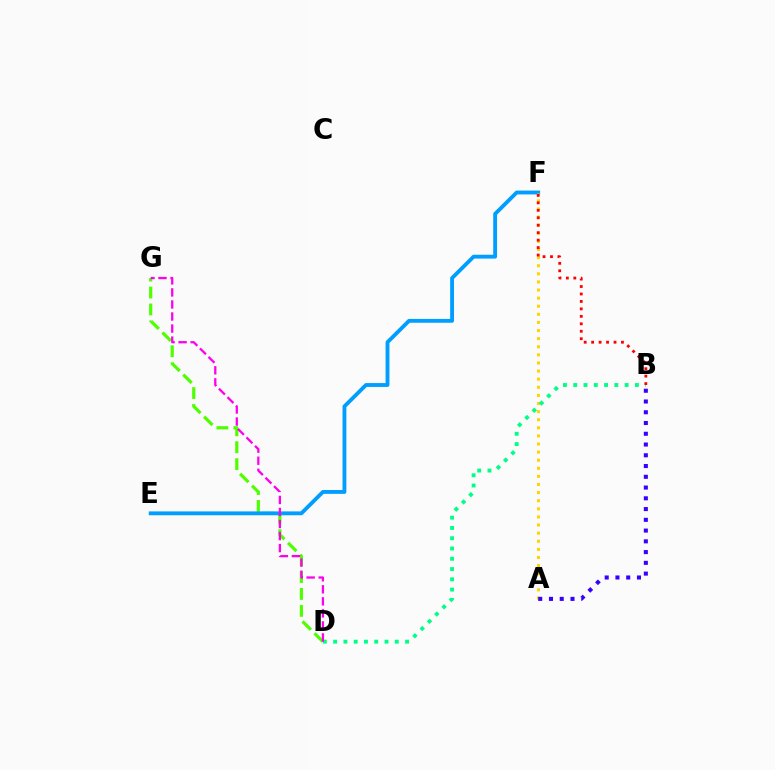{('D', 'G'): [{'color': '#4fff00', 'line_style': 'dashed', 'thickness': 2.3}, {'color': '#ff00ed', 'line_style': 'dashed', 'thickness': 1.64}], ('E', 'F'): [{'color': '#009eff', 'line_style': 'solid', 'thickness': 2.77}], ('A', 'F'): [{'color': '#ffd500', 'line_style': 'dotted', 'thickness': 2.2}], ('A', 'B'): [{'color': '#3700ff', 'line_style': 'dotted', 'thickness': 2.92}], ('B', 'D'): [{'color': '#00ff86', 'line_style': 'dotted', 'thickness': 2.79}], ('B', 'F'): [{'color': '#ff0000', 'line_style': 'dotted', 'thickness': 2.03}]}